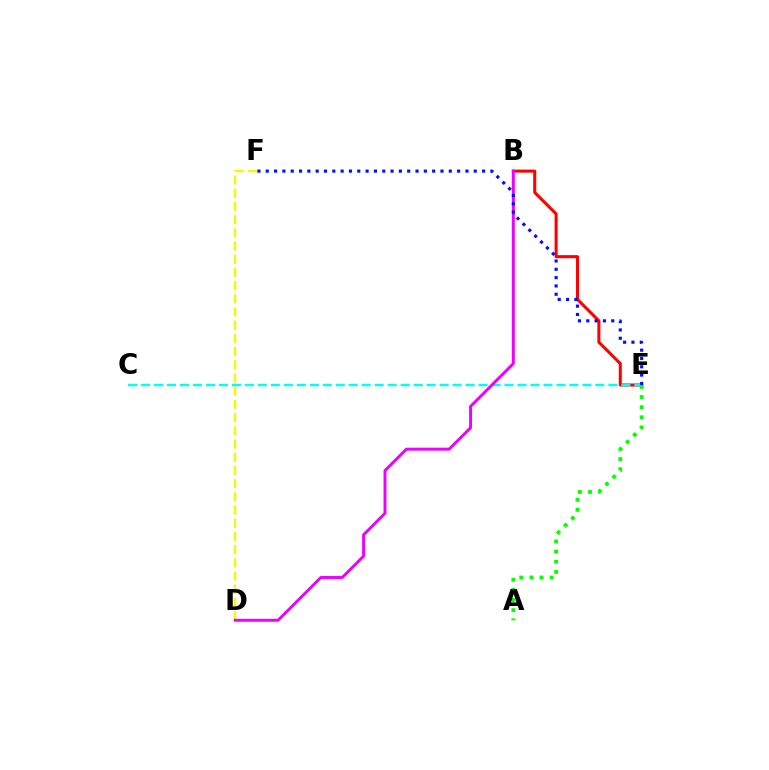{('D', 'F'): [{'color': '#fcf500', 'line_style': 'dashed', 'thickness': 1.79}], ('B', 'E'): [{'color': '#ff0000', 'line_style': 'solid', 'thickness': 2.19}], ('C', 'E'): [{'color': '#00fff6', 'line_style': 'dashed', 'thickness': 1.76}], ('A', 'E'): [{'color': '#08ff00', 'line_style': 'dotted', 'thickness': 2.75}], ('B', 'D'): [{'color': '#ee00ff', 'line_style': 'solid', 'thickness': 2.13}], ('E', 'F'): [{'color': '#0010ff', 'line_style': 'dotted', 'thickness': 2.26}]}